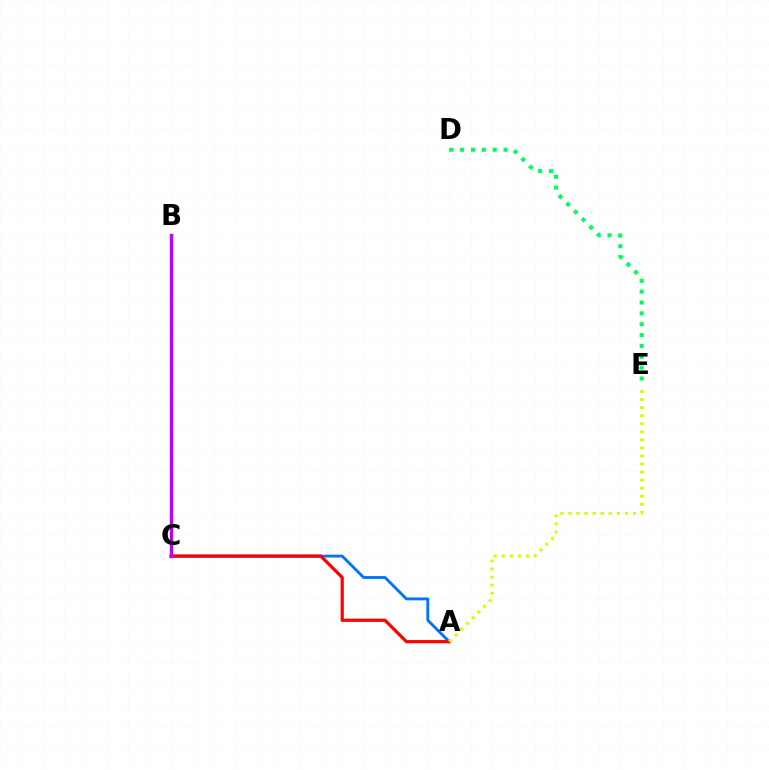{('A', 'C'): [{'color': '#0074ff', 'line_style': 'solid', 'thickness': 2.07}, {'color': '#ff0000', 'line_style': 'solid', 'thickness': 2.3}], ('D', 'E'): [{'color': '#00ff5c', 'line_style': 'dotted', 'thickness': 2.95}], ('A', 'E'): [{'color': '#d1ff00', 'line_style': 'dotted', 'thickness': 2.19}], ('B', 'C'): [{'color': '#b900ff', 'line_style': 'solid', 'thickness': 2.42}]}